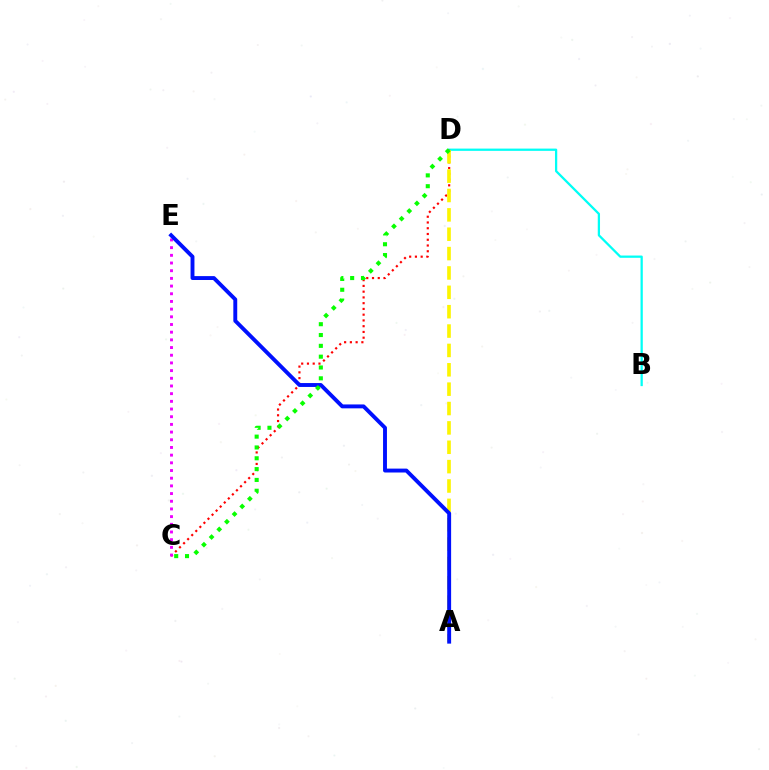{('B', 'D'): [{'color': '#00fff6', 'line_style': 'solid', 'thickness': 1.63}], ('C', 'D'): [{'color': '#ff0000', 'line_style': 'dotted', 'thickness': 1.56}, {'color': '#08ff00', 'line_style': 'dotted', 'thickness': 2.94}], ('A', 'D'): [{'color': '#fcf500', 'line_style': 'dashed', 'thickness': 2.63}], ('C', 'E'): [{'color': '#ee00ff', 'line_style': 'dotted', 'thickness': 2.09}], ('A', 'E'): [{'color': '#0010ff', 'line_style': 'solid', 'thickness': 2.81}]}